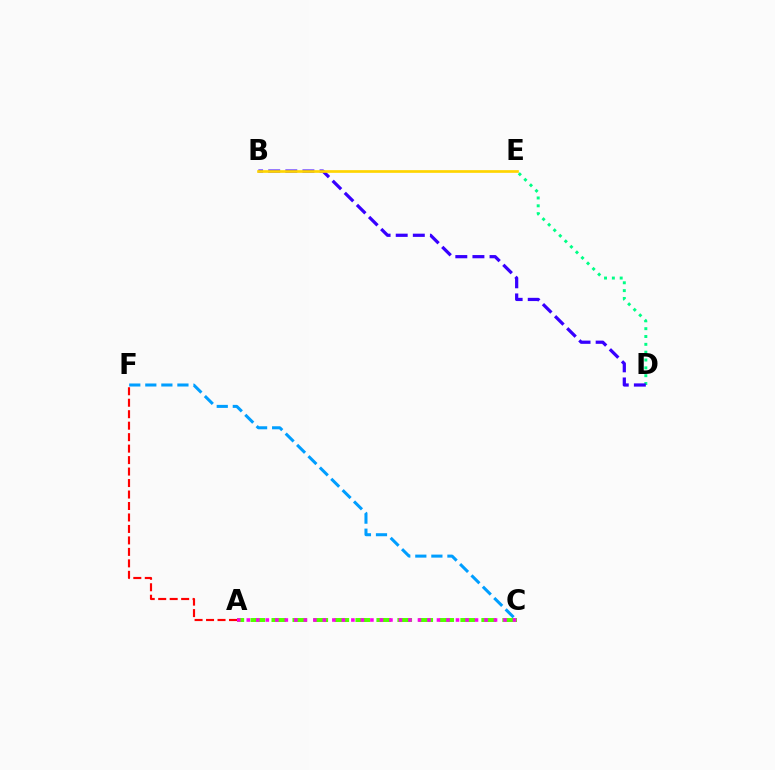{('A', 'F'): [{'color': '#ff0000', 'line_style': 'dashed', 'thickness': 1.56}], ('D', 'E'): [{'color': '#00ff86', 'line_style': 'dotted', 'thickness': 2.13}], ('B', 'D'): [{'color': '#3700ff', 'line_style': 'dashed', 'thickness': 2.32}], ('C', 'F'): [{'color': '#009eff', 'line_style': 'dashed', 'thickness': 2.18}], ('A', 'C'): [{'color': '#4fff00', 'line_style': 'dashed', 'thickness': 2.85}, {'color': '#ff00ed', 'line_style': 'dotted', 'thickness': 2.58}], ('B', 'E'): [{'color': '#ffd500', 'line_style': 'solid', 'thickness': 1.93}]}